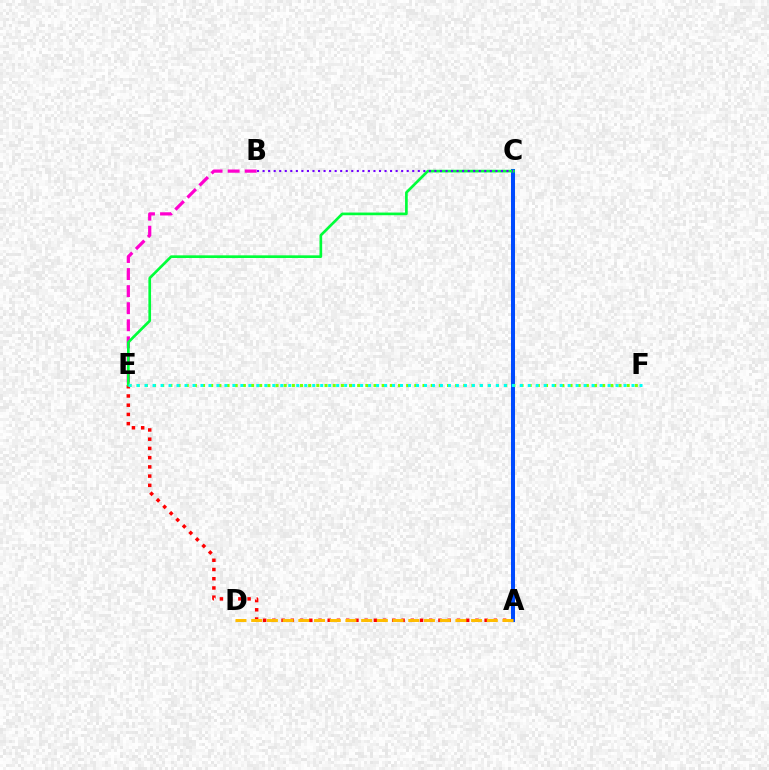{('A', 'E'): [{'color': '#ff0000', 'line_style': 'dotted', 'thickness': 2.51}], ('B', 'E'): [{'color': '#ff00cf', 'line_style': 'dashed', 'thickness': 2.32}], ('A', 'C'): [{'color': '#004bff', 'line_style': 'solid', 'thickness': 2.9}], ('E', 'F'): [{'color': '#84ff00', 'line_style': 'dotted', 'thickness': 2.22}, {'color': '#00fff6', 'line_style': 'dotted', 'thickness': 2.17}], ('C', 'E'): [{'color': '#00ff39', 'line_style': 'solid', 'thickness': 1.93}], ('A', 'D'): [{'color': '#ffbd00', 'line_style': 'dashed', 'thickness': 2.13}], ('B', 'C'): [{'color': '#7200ff', 'line_style': 'dotted', 'thickness': 1.51}]}